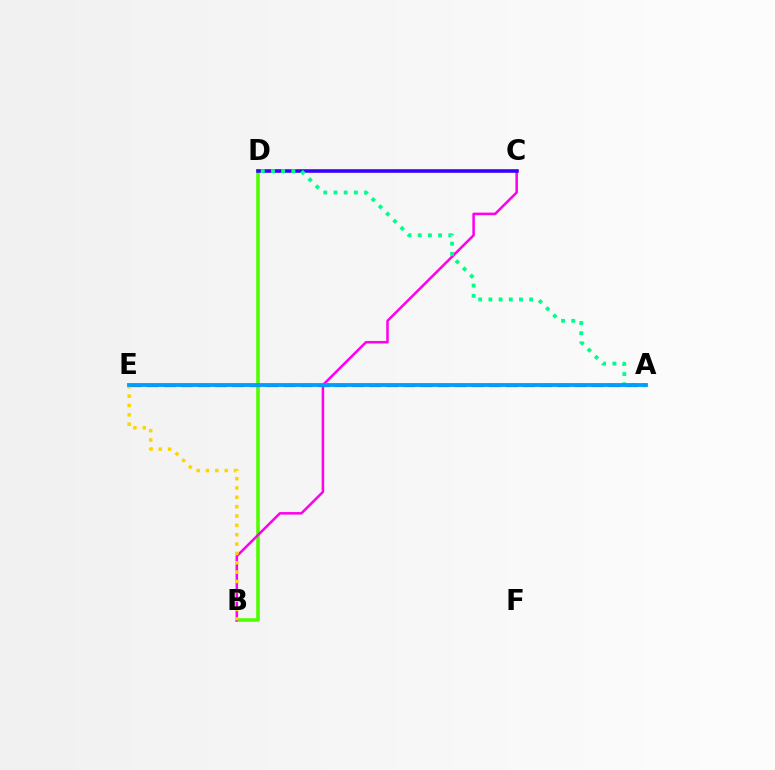{('B', 'D'): [{'color': '#4fff00', 'line_style': 'solid', 'thickness': 2.57}], ('B', 'C'): [{'color': '#ff00ed', 'line_style': 'solid', 'thickness': 1.82}], ('A', 'E'): [{'color': '#ff0000', 'line_style': 'dashed', 'thickness': 2.32}, {'color': '#009eff', 'line_style': 'solid', 'thickness': 2.76}], ('B', 'E'): [{'color': '#ffd500', 'line_style': 'dotted', 'thickness': 2.54}], ('C', 'D'): [{'color': '#3700ff', 'line_style': 'solid', 'thickness': 2.58}], ('A', 'D'): [{'color': '#00ff86', 'line_style': 'dotted', 'thickness': 2.77}]}